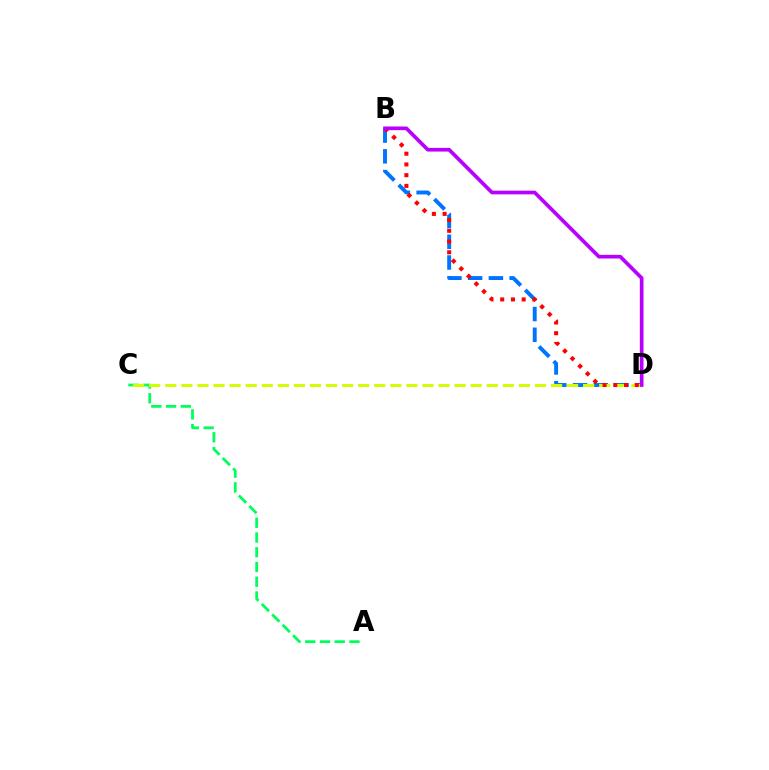{('B', 'D'): [{'color': '#0074ff', 'line_style': 'dashed', 'thickness': 2.82}, {'color': '#ff0000', 'line_style': 'dotted', 'thickness': 2.92}, {'color': '#b900ff', 'line_style': 'solid', 'thickness': 2.66}], ('A', 'C'): [{'color': '#00ff5c', 'line_style': 'dashed', 'thickness': 2.0}], ('C', 'D'): [{'color': '#d1ff00', 'line_style': 'dashed', 'thickness': 2.18}]}